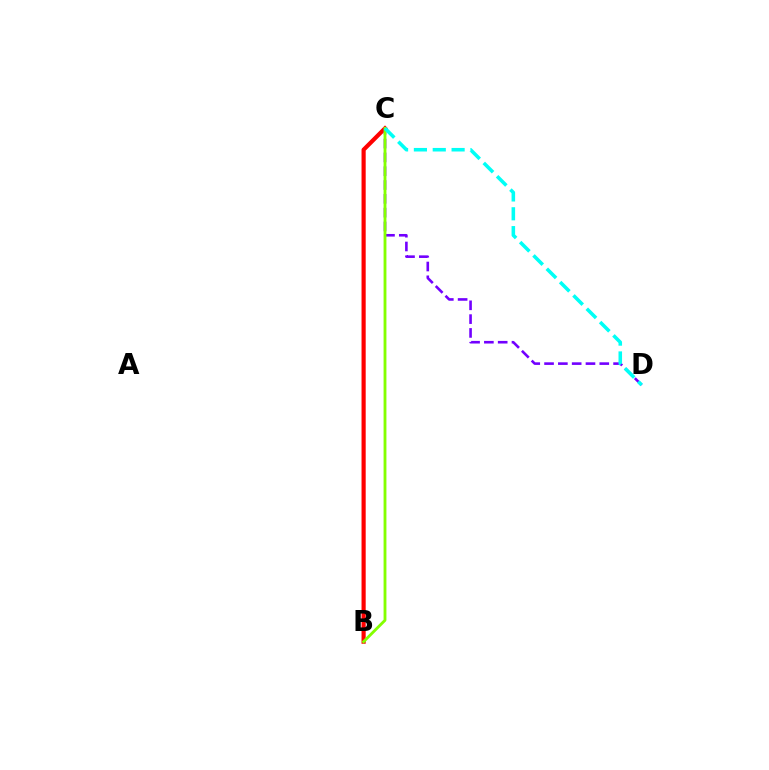{('B', 'C'): [{'color': '#ff0000', 'line_style': 'solid', 'thickness': 3.0}, {'color': '#84ff00', 'line_style': 'solid', 'thickness': 2.05}], ('C', 'D'): [{'color': '#7200ff', 'line_style': 'dashed', 'thickness': 1.88}, {'color': '#00fff6', 'line_style': 'dashed', 'thickness': 2.56}]}